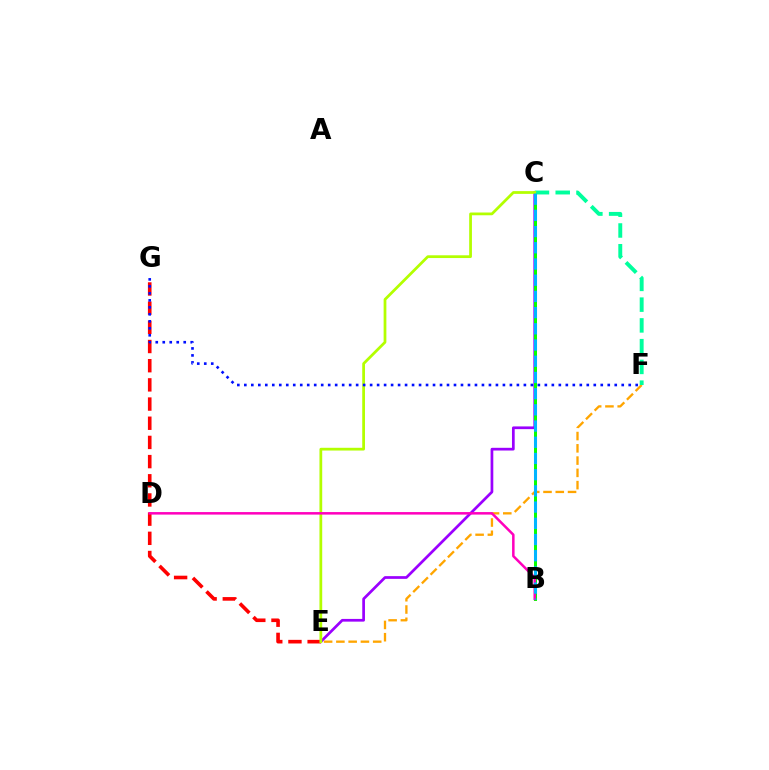{('E', 'F'): [{'color': '#ffa500', 'line_style': 'dashed', 'thickness': 1.67}], ('C', 'E'): [{'color': '#9b00ff', 'line_style': 'solid', 'thickness': 1.96}, {'color': '#b3ff00', 'line_style': 'solid', 'thickness': 1.98}], ('B', 'C'): [{'color': '#08ff00', 'line_style': 'solid', 'thickness': 2.15}, {'color': '#00b5ff', 'line_style': 'dashed', 'thickness': 2.2}], ('E', 'G'): [{'color': '#ff0000', 'line_style': 'dashed', 'thickness': 2.61}], ('C', 'F'): [{'color': '#00ff9d', 'line_style': 'dashed', 'thickness': 2.82}], ('F', 'G'): [{'color': '#0010ff', 'line_style': 'dotted', 'thickness': 1.9}], ('B', 'D'): [{'color': '#ff00bd', 'line_style': 'solid', 'thickness': 1.81}]}